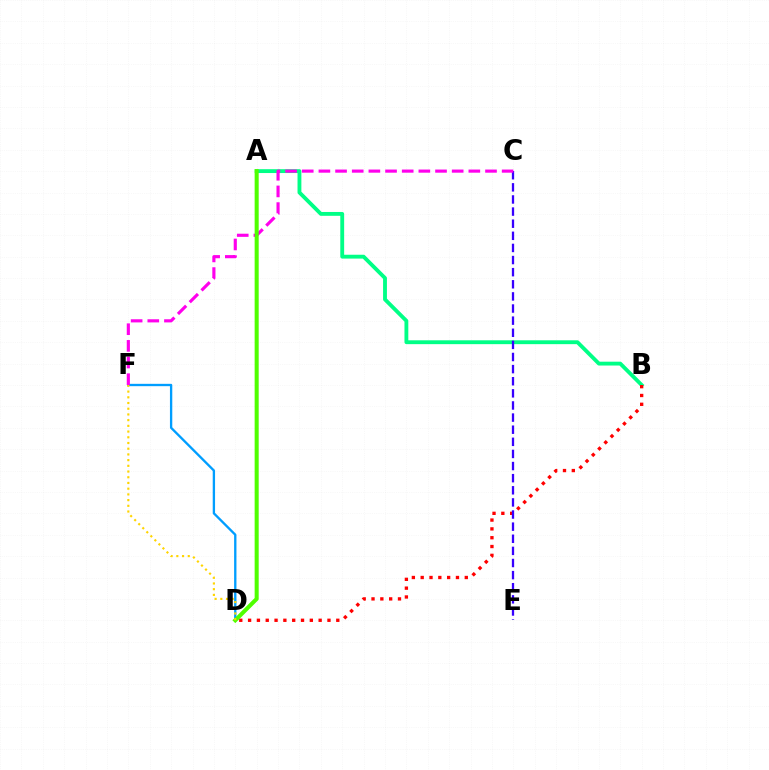{('D', 'F'): [{'color': '#009eff', 'line_style': 'solid', 'thickness': 1.68}, {'color': '#ffd500', 'line_style': 'dotted', 'thickness': 1.55}], ('A', 'B'): [{'color': '#00ff86', 'line_style': 'solid', 'thickness': 2.77}], ('B', 'D'): [{'color': '#ff0000', 'line_style': 'dotted', 'thickness': 2.4}], ('C', 'E'): [{'color': '#3700ff', 'line_style': 'dashed', 'thickness': 1.65}], ('C', 'F'): [{'color': '#ff00ed', 'line_style': 'dashed', 'thickness': 2.26}], ('A', 'D'): [{'color': '#4fff00', 'line_style': 'solid', 'thickness': 2.91}]}